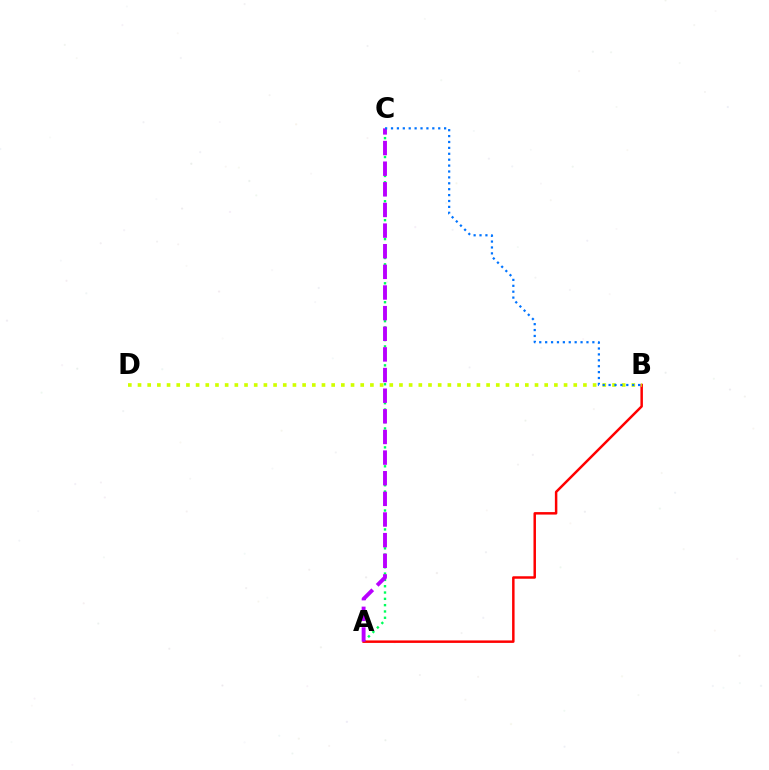{('A', 'C'): [{'color': '#00ff5c', 'line_style': 'dotted', 'thickness': 1.71}, {'color': '#b900ff', 'line_style': 'dashed', 'thickness': 2.8}], ('A', 'B'): [{'color': '#ff0000', 'line_style': 'solid', 'thickness': 1.79}], ('B', 'D'): [{'color': '#d1ff00', 'line_style': 'dotted', 'thickness': 2.63}], ('B', 'C'): [{'color': '#0074ff', 'line_style': 'dotted', 'thickness': 1.6}]}